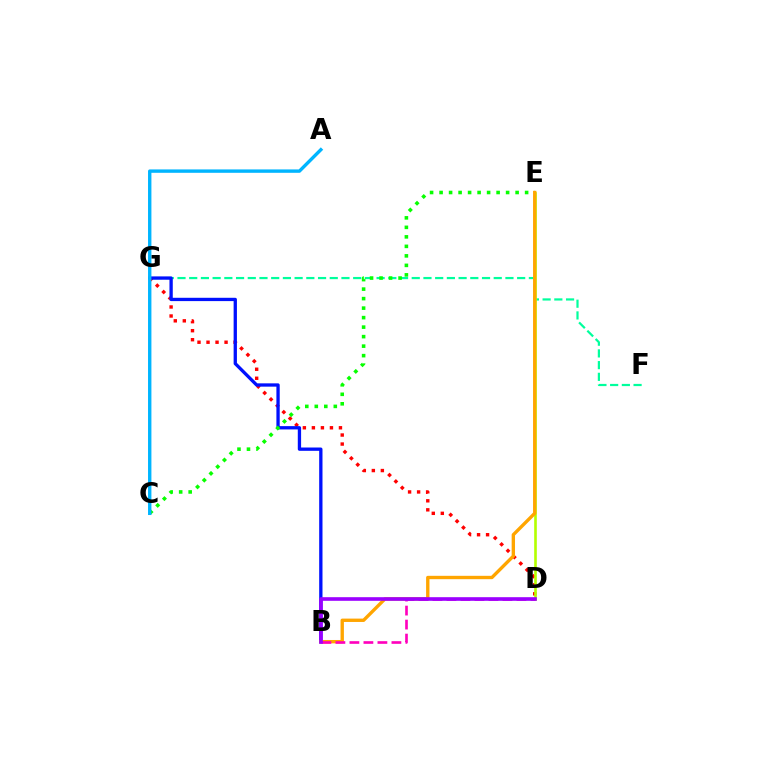{('F', 'G'): [{'color': '#00ff9d', 'line_style': 'dashed', 'thickness': 1.59}], ('D', 'G'): [{'color': '#ff0000', 'line_style': 'dotted', 'thickness': 2.45}], ('B', 'G'): [{'color': '#0010ff', 'line_style': 'solid', 'thickness': 2.38}], ('D', 'E'): [{'color': '#b3ff00', 'line_style': 'solid', 'thickness': 1.89}], ('C', 'E'): [{'color': '#08ff00', 'line_style': 'dotted', 'thickness': 2.58}], ('B', 'E'): [{'color': '#ffa500', 'line_style': 'solid', 'thickness': 2.42}], ('B', 'D'): [{'color': '#ff00bd', 'line_style': 'dashed', 'thickness': 1.9}, {'color': '#9b00ff', 'line_style': 'solid', 'thickness': 2.61}], ('A', 'C'): [{'color': '#00b5ff', 'line_style': 'solid', 'thickness': 2.44}]}